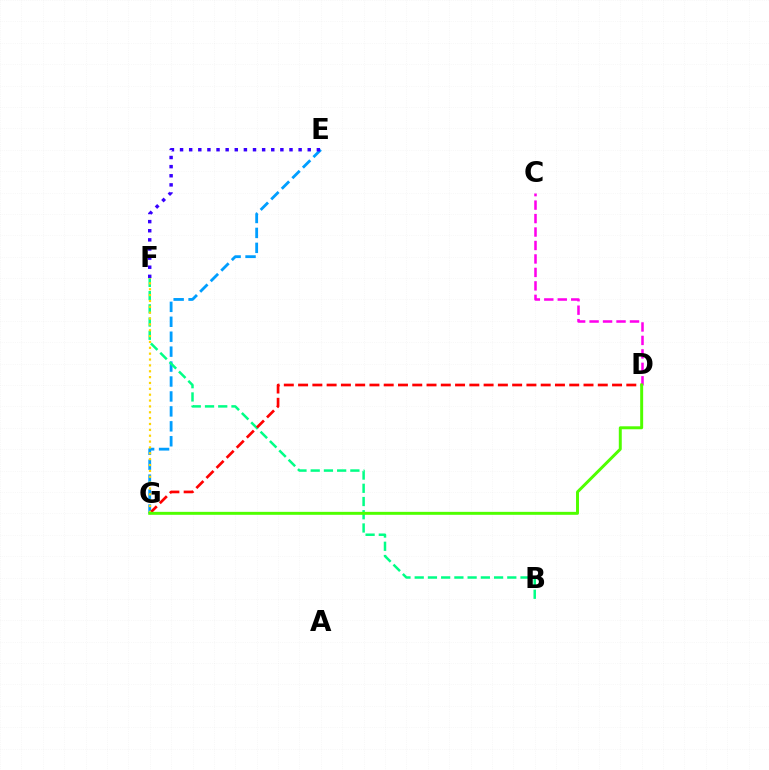{('C', 'D'): [{'color': '#ff00ed', 'line_style': 'dashed', 'thickness': 1.83}], ('E', 'G'): [{'color': '#009eff', 'line_style': 'dashed', 'thickness': 2.03}], ('B', 'F'): [{'color': '#00ff86', 'line_style': 'dashed', 'thickness': 1.8}], ('E', 'F'): [{'color': '#3700ff', 'line_style': 'dotted', 'thickness': 2.48}], ('D', 'G'): [{'color': '#ff0000', 'line_style': 'dashed', 'thickness': 1.94}, {'color': '#4fff00', 'line_style': 'solid', 'thickness': 2.13}], ('F', 'G'): [{'color': '#ffd500', 'line_style': 'dotted', 'thickness': 1.59}]}